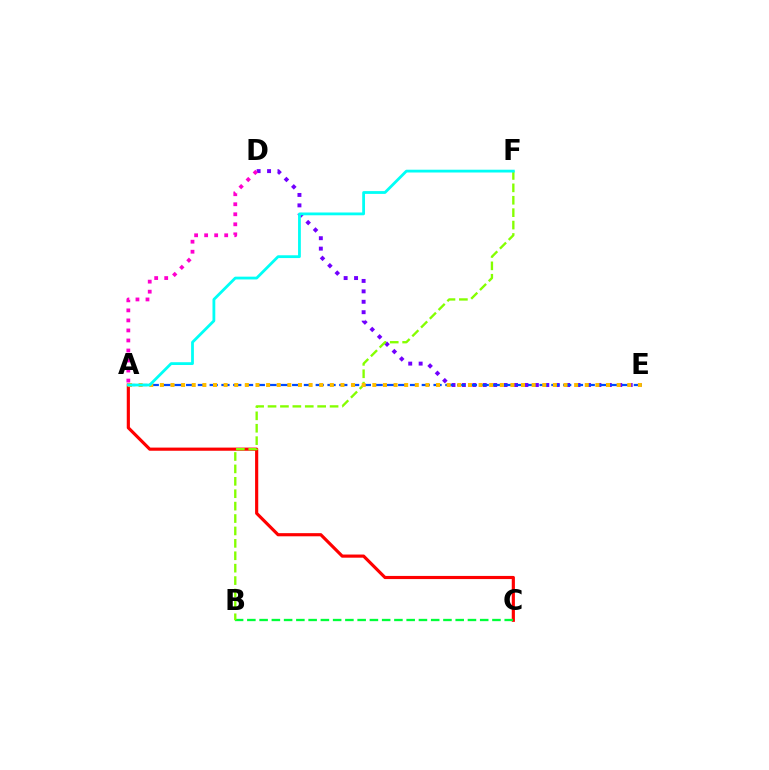{('D', 'E'): [{'color': '#7200ff', 'line_style': 'dotted', 'thickness': 2.83}], ('A', 'E'): [{'color': '#004bff', 'line_style': 'dashed', 'thickness': 1.6}, {'color': '#ffbd00', 'line_style': 'dotted', 'thickness': 2.89}], ('A', 'C'): [{'color': '#ff0000', 'line_style': 'solid', 'thickness': 2.27}], ('B', 'C'): [{'color': '#00ff39', 'line_style': 'dashed', 'thickness': 1.66}], ('B', 'F'): [{'color': '#84ff00', 'line_style': 'dashed', 'thickness': 1.69}], ('A', 'F'): [{'color': '#00fff6', 'line_style': 'solid', 'thickness': 2.01}], ('A', 'D'): [{'color': '#ff00cf', 'line_style': 'dotted', 'thickness': 2.72}]}